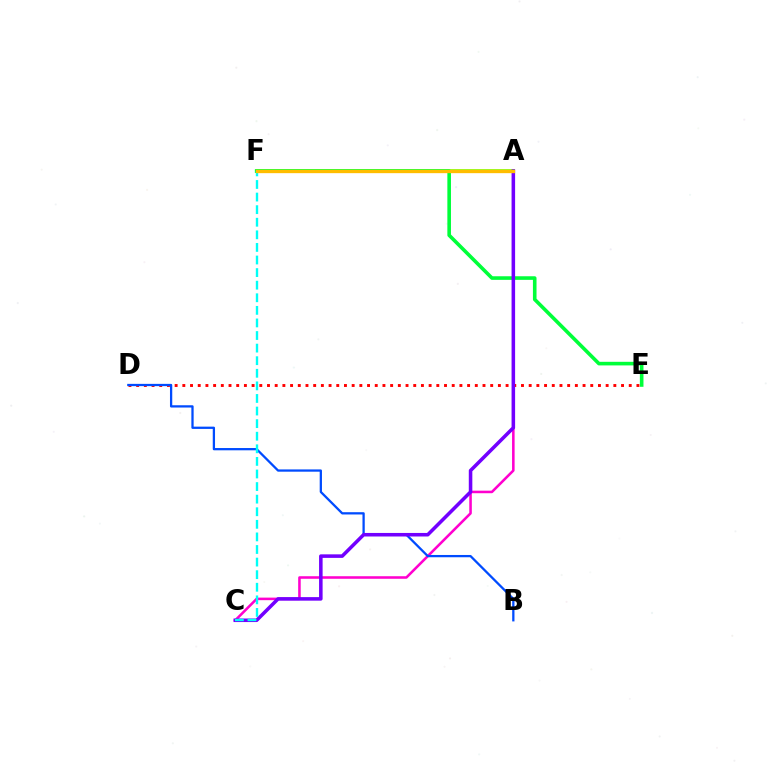{('A', 'F'): [{'color': '#84ff00', 'line_style': 'solid', 'thickness': 2.66}, {'color': '#ffbd00', 'line_style': 'solid', 'thickness': 2.39}], ('E', 'F'): [{'color': '#00ff39', 'line_style': 'solid', 'thickness': 2.59}], ('A', 'C'): [{'color': '#ff00cf', 'line_style': 'solid', 'thickness': 1.84}, {'color': '#7200ff', 'line_style': 'solid', 'thickness': 2.55}], ('D', 'E'): [{'color': '#ff0000', 'line_style': 'dotted', 'thickness': 2.09}], ('B', 'D'): [{'color': '#004bff', 'line_style': 'solid', 'thickness': 1.64}], ('C', 'F'): [{'color': '#00fff6', 'line_style': 'dashed', 'thickness': 1.71}]}